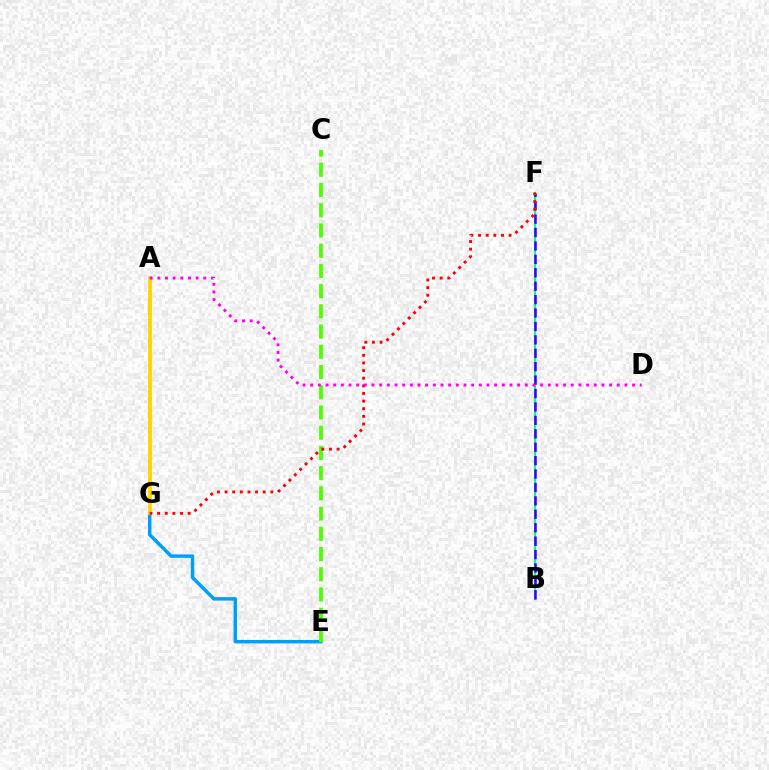{('B', 'F'): [{'color': '#00ff86', 'line_style': 'solid', 'thickness': 1.51}, {'color': '#3700ff', 'line_style': 'dashed', 'thickness': 1.82}], ('E', 'G'): [{'color': '#009eff', 'line_style': 'solid', 'thickness': 2.49}], ('C', 'E'): [{'color': '#4fff00', 'line_style': 'dashed', 'thickness': 2.75}], ('A', 'G'): [{'color': '#ffd500', 'line_style': 'solid', 'thickness': 2.77}], ('F', 'G'): [{'color': '#ff0000', 'line_style': 'dotted', 'thickness': 2.07}], ('A', 'D'): [{'color': '#ff00ed', 'line_style': 'dotted', 'thickness': 2.08}]}